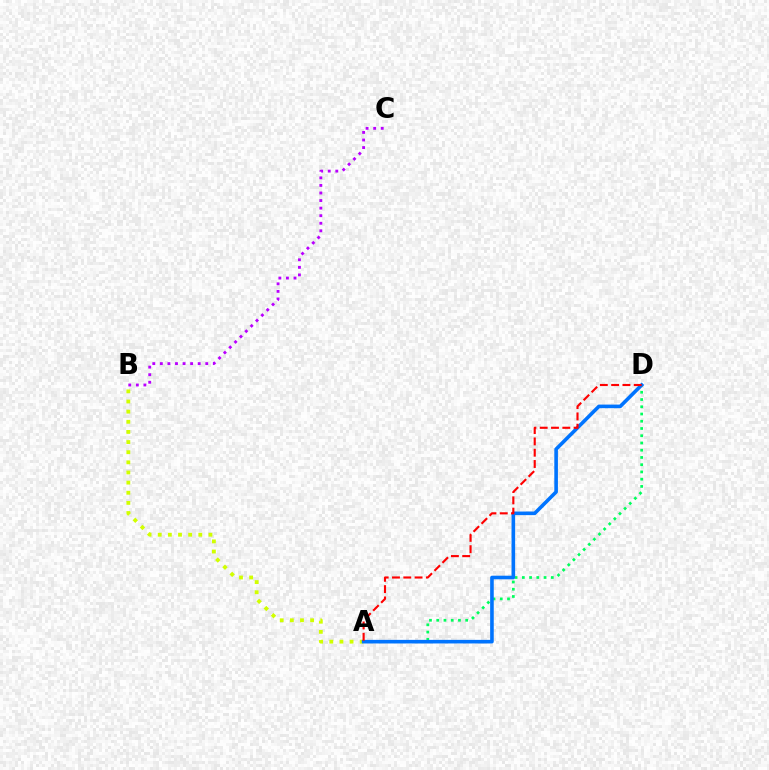{('A', 'D'): [{'color': '#00ff5c', 'line_style': 'dotted', 'thickness': 1.97}, {'color': '#0074ff', 'line_style': 'solid', 'thickness': 2.59}, {'color': '#ff0000', 'line_style': 'dashed', 'thickness': 1.53}], ('A', 'B'): [{'color': '#d1ff00', 'line_style': 'dotted', 'thickness': 2.75}], ('B', 'C'): [{'color': '#b900ff', 'line_style': 'dotted', 'thickness': 2.06}]}